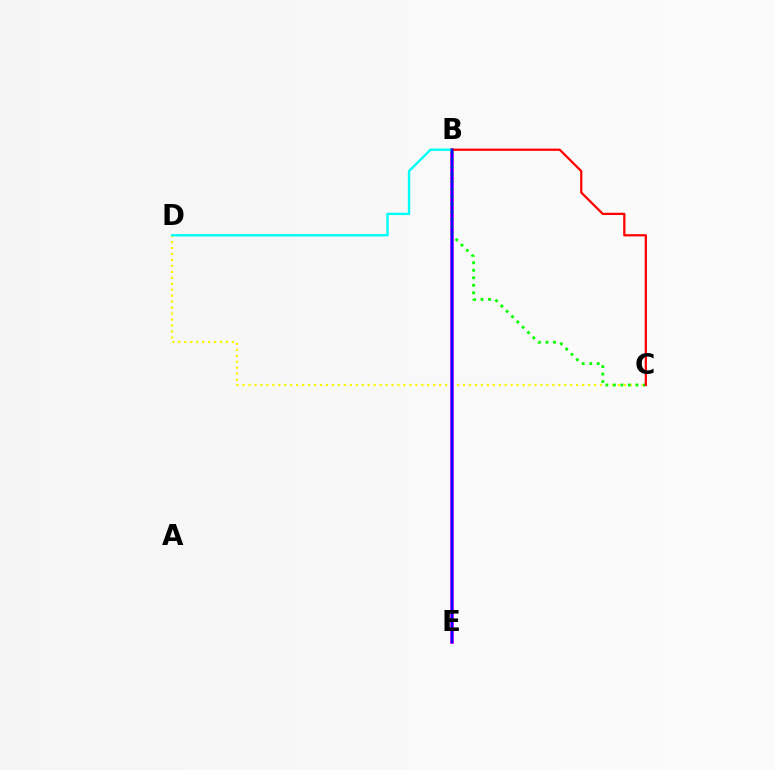{('C', 'D'): [{'color': '#fcf500', 'line_style': 'dotted', 'thickness': 1.62}], ('B', 'E'): [{'color': '#ee00ff', 'line_style': 'solid', 'thickness': 2.69}, {'color': '#0010ff', 'line_style': 'solid', 'thickness': 1.78}], ('B', 'C'): [{'color': '#08ff00', 'line_style': 'dotted', 'thickness': 2.04}, {'color': '#ff0000', 'line_style': 'solid', 'thickness': 1.62}], ('B', 'D'): [{'color': '#00fff6', 'line_style': 'solid', 'thickness': 1.72}]}